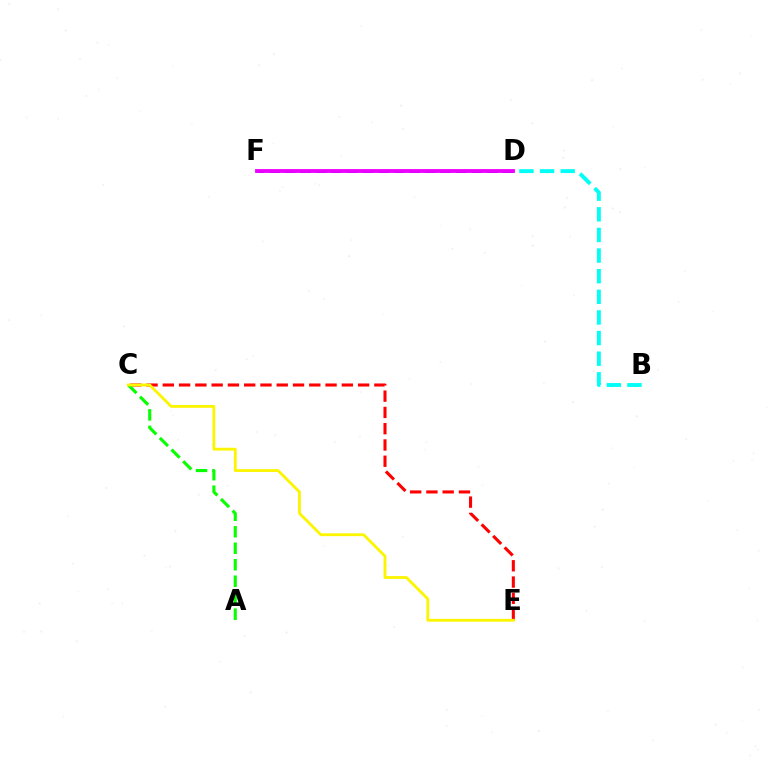{('D', 'F'): [{'color': '#0010ff', 'line_style': 'dashed', 'thickness': 2.12}, {'color': '#ee00ff', 'line_style': 'solid', 'thickness': 2.75}], ('C', 'E'): [{'color': '#ff0000', 'line_style': 'dashed', 'thickness': 2.21}, {'color': '#fcf500', 'line_style': 'solid', 'thickness': 2.03}], ('A', 'C'): [{'color': '#08ff00', 'line_style': 'dashed', 'thickness': 2.24}], ('B', 'D'): [{'color': '#00fff6', 'line_style': 'dashed', 'thickness': 2.8}]}